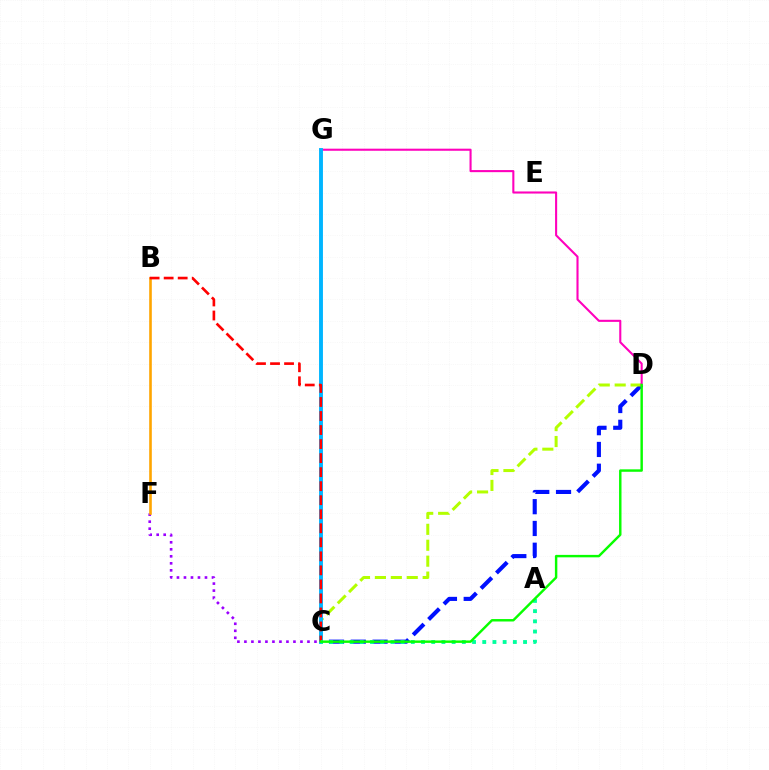{('C', 'D'): [{'color': '#0010ff', 'line_style': 'dashed', 'thickness': 2.96}, {'color': '#b3ff00', 'line_style': 'dashed', 'thickness': 2.16}, {'color': '#08ff00', 'line_style': 'solid', 'thickness': 1.75}], ('C', 'F'): [{'color': '#9b00ff', 'line_style': 'dotted', 'thickness': 1.9}], ('D', 'G'): [{'color': '#ff00bd', 'line_style': 'solid', 'thickness': 1.5}], ('C', 'G'): [{'color': '#00b5ff', 'line_style': 'solid', 'thickness': 2.8}], ('B', 'F'): [{'color': '#ffa500', 'line_style': 'solid', 'thickness': 1.88}], ('B', 'C'): [{'color': '#ff0000', 'line_style': 'dashed', 'thickness': 1.91}], ('A', 'C'): [{'color': '#00ff9d', 'line_style': 'dotted', 'thickness': 2.77}]}